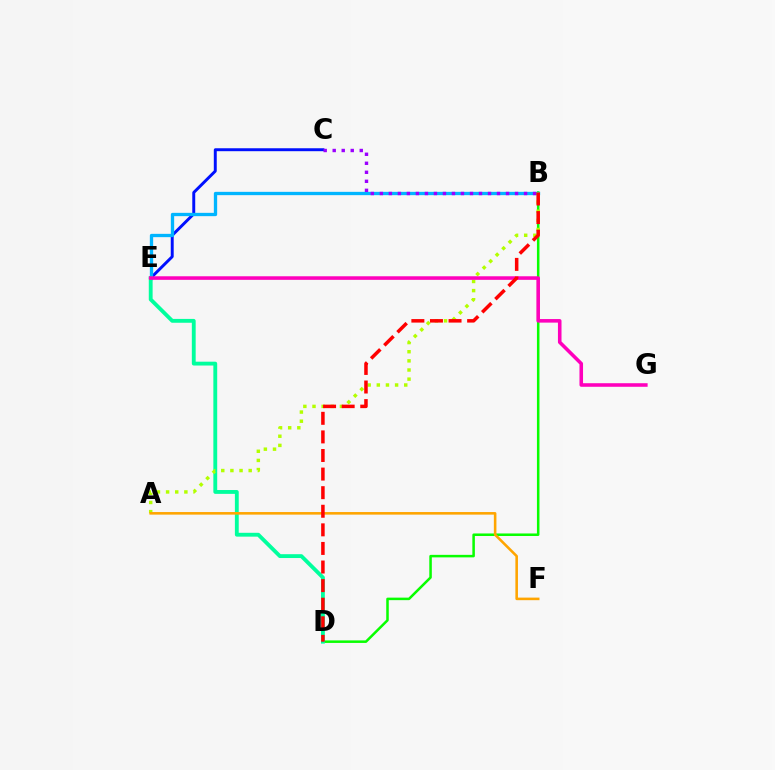{('B', 'D'): [{'color': '#08ff00', 'line_style': 'solid', 'thickness': 1.82}, {'color': '#ff0000', 'line_style': 'dashed', 'thickness': 2.53}], ('C', 'E'): [{'color': '#0010ff', 'line_style': 'solid', 'thickness': 2.11}], ('B', 'E'): [{'color': '#00b5ff', 'line_style': 'solid', 'thickness': 2.38}], ('D', 'E'): [{'color': '#00ff9d', 'line_style': 'solid', 'thickness': 2.77}], ('A', 'B'): [{'color': '#b3ff00', 'line_style': 'dotted', 'thickness': 2.48}], ('A', 'F'): [{'color': '#ffa500', 'line_style': 'solid', 'thickness': 1.85}], ('E', 'G'): [{'color': '#ff00bd', 'line_style': 'solid', 'thickness': 2.57}], ('B', 'C'): [{'color': '#9b00ff', 'line_style': 'dotted', 'thickness': 2.45}]}